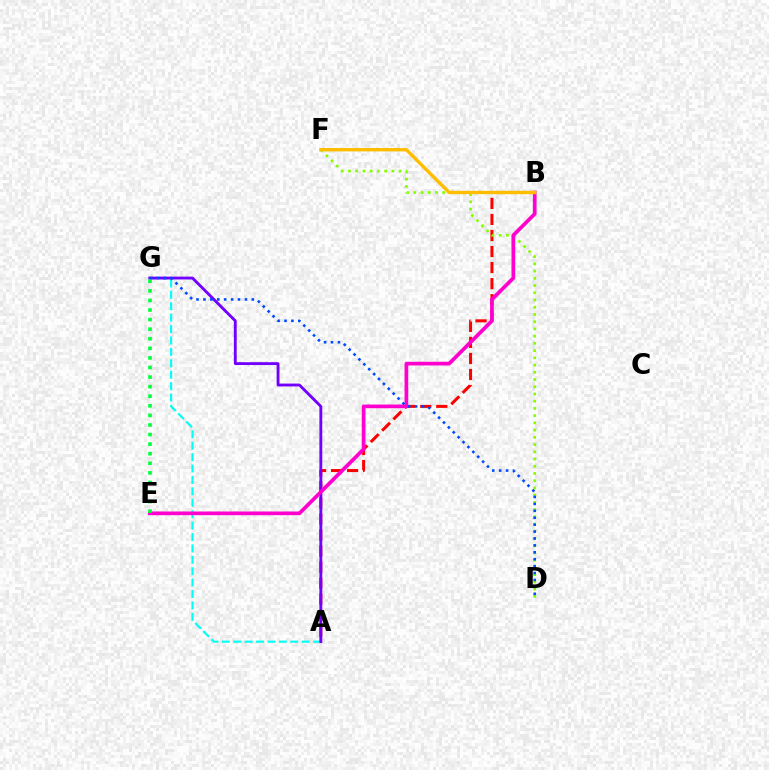{('A', 'B'): [{'color': '#ff0000', 'line_style': 'dashed', 'thickness': 2.18}], ('A', 'G'): [{'color': '#00fff6', 'line_style': 'dashed', 'thickness': 1.55}, {'color': '#7200ff', 'line_style': 'solid', 'thickness': 2.06}], ('D', 'F'): [{'color': '#84ff00', 'line_style': 'dotted', 'thickness': 1.96}], ('B', 'E'): [{'color': '#ff00cf', 'line_style': 'solid', 'thickness': 2.66}], ('B', 'F'): [{'color': '#ffbd00', 'line_style': 'solid', 'thickness': 2.44}], ('E', 'G'): [{'color': '#00ff39', 'line_style': 'dotted', 'thickness': 2.6}], ('D', 'G'): [{'color': '#004bff', 'line_style': 'dotted', 'thickness': 1.88}]}